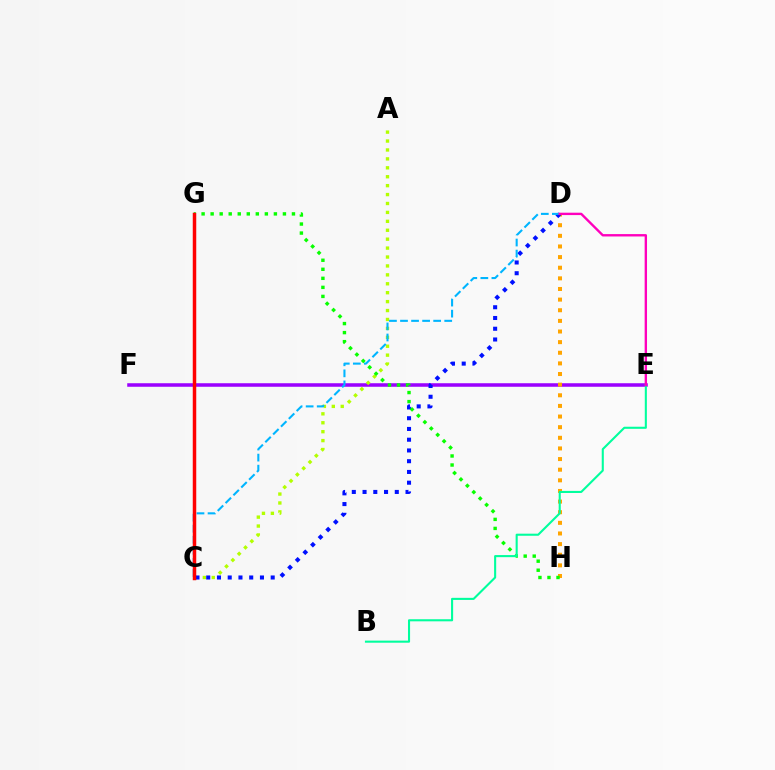{('E', 'F'): [{'color': '#9b00ff', 'line_style': 'solid', 'thickness': 2.54}], ('A', 'C'): [{'color': '#b3ff00', 'line_style': 'dotted', 'thickness': 2.42}], ('D', 'H'): [{'color': '#ffa500', 'line_style': 'dotted', 'thickness': 2.89}], ('C', 'D'): [{'color': '#0010ff', 'line_style': 'dotted', 'thickness': 2.92}, {'color': '#00b5ff', 'line_style': 'dashed', 'thickness': 1.5}], ('G', 'H'): [{'color': '#08ff00', 'line_style': 'dotted', 'thickness': 2.45}], ('C', 'G'): [{'color': '#ff0000', 'line_style': 'solid', 'thickness': 2.51}], ('B', 'E'): [{'color': '#00ff9d', 'line_style': 'solid', 'thickness': 1.5}], ('D', 'E'): [{'color': '#ff00bd', 'line_style': 'solid', 'thickness': 1.71}]}